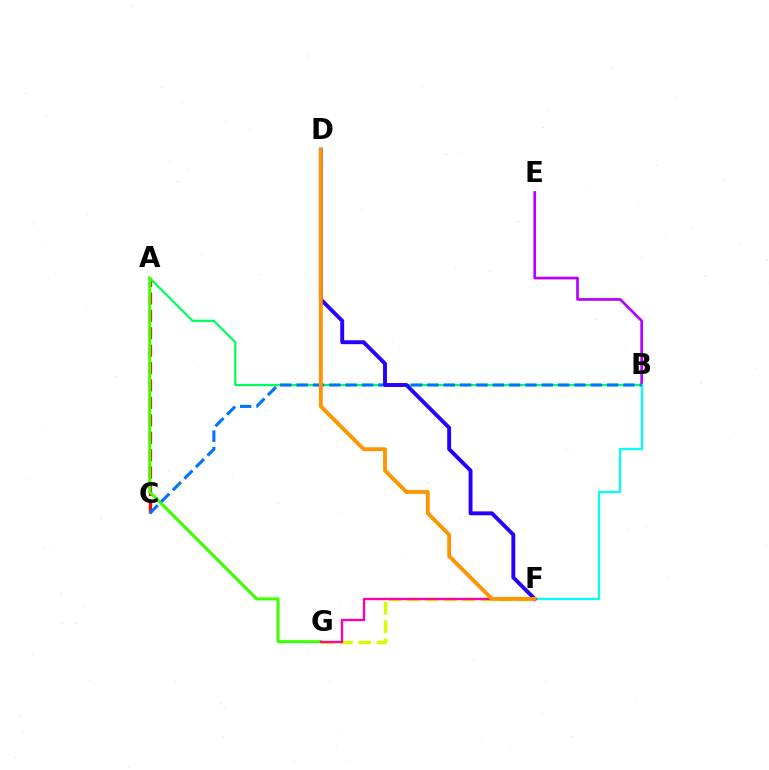{('F', 'G'): [{'color': '#d1ff00', 'line_style': 'dashed', 'thickness': 2.5}, {'color': '#ff00ac', 'line_style': 'solid', 'thickness': 1.69}], ('A', 'C'): [{'color': '#ff0000', 'line_style': 'dashed', 'thickness': 2.37}], ('A', 'B'): [{'color': '#00ff5c', 'line_style': 'solid', 'thickness': 1.61}], ('A', 'G'): [{'color': '#3dff00', 'line_style': 'solid', 'thickness': 2.2}], ('B', 'E'): [{'color': '#b900ff', 'line_style': 'solid', 'thickness': 1.94}], ('B', 'F'): [{'color': '#00fff6', 'line_style': 'solid', 'thickness': 1.63}], ('B', 'C'): [{'color': '#0074ff', 'line_style': 'dashed', 'thickness': 2.22}], ('D', 'F'): [{'color': '#2500ff', 'line_style': 'solid', 'thickness': 2.81}, {'color': '#ff9400', 'line_style': 'solid', 'thickness': 2.75}]}